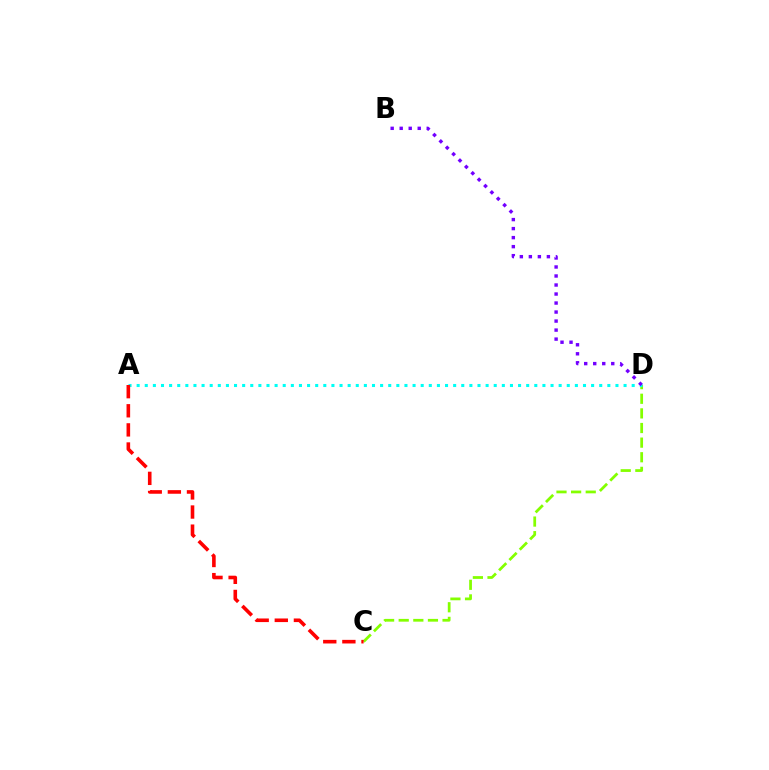{('C', 'D'): [{'color': '#84ff00', 'line_style': 'dashed', 'thickness': 1.99}], ('A', 'D'): [{'color': '#00fff6', 'line_style': 'dotted', 'thickness': 2.2}], ('A', 'C'): [{'color': '#ff0000', 'line_style': 'dashed', 'thickness': 2.6}], ('B', 'D'): [{'color': '#7200ff', 'line_style': 'dotted', 'thickness': 2.45}]}